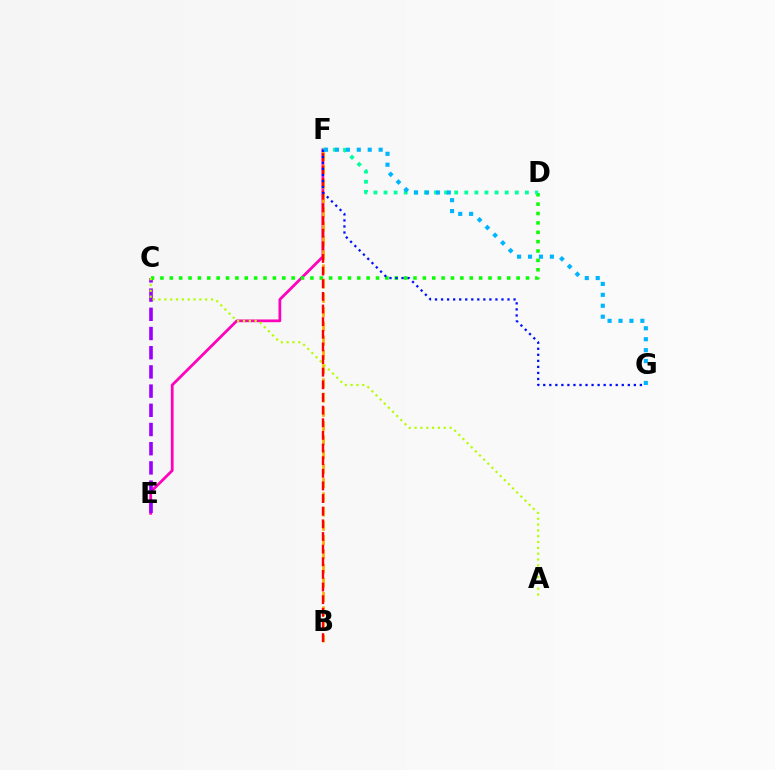{('E', 'F'): [{'color': '#ff00bd', 'line_style': 'solid', 'thickness': 1.98}], ('C', 'E'): [{'color': '#9b00ff', 'line_style': 'dashed', 'thickness': 2.61}], ('B', 'F'): [{'color': '#ffa500', 'line_style': 'dashed', 'thickness': 1.94}, {'color': '#ff0000', 'line_style': 'dashed', 'thickness': 1.72}], ('C', 'D'): [{'color': '#08ff00', 'line_style': 'dotted', 'thickness': 2.55}], ('D', 'F'): [{'color': '#00ff9d', 'line_style': 'dotted', 'thickness': 2.74}], ('F', 'G'): [{'color': '#00b5ff', 'line_style': 'dotted', 'thickness': 2.97}, {'color': '#0010ff', 'line_style': 'dotted', 'thickness': 1.64}], ('A', 'C'): [{'color': '#b3ff00', 'line_style': 'dotted', 'thickness': 1.58}]}